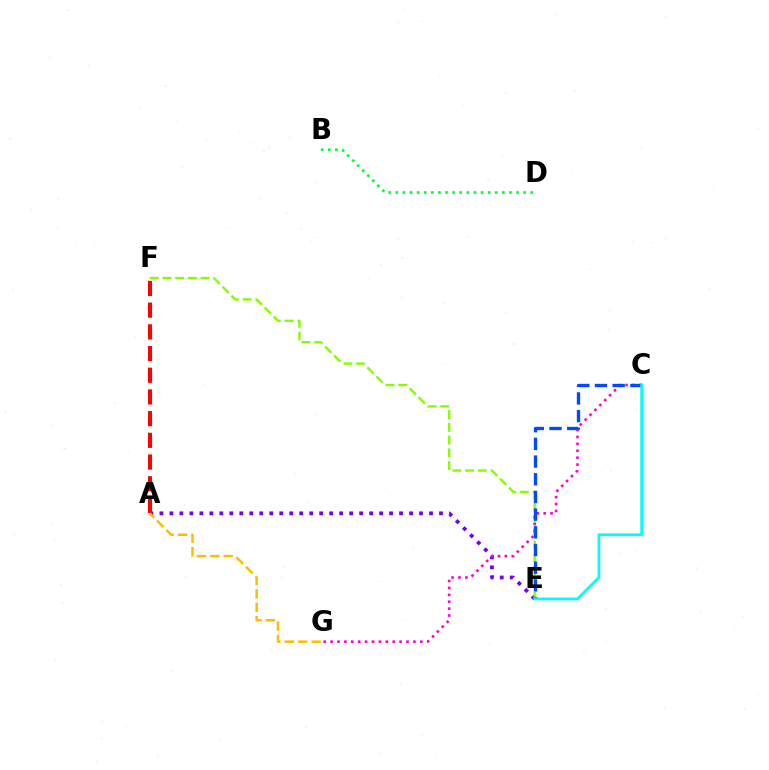{('A', 'E'): [{'color': '#7200ff', 'line_style': 'dotted', 'thickness': 2.71}], ('A', 'F'): [{'color': '#ff0000', 'line_style': 'dashed', 'thickness': 2.95}], ('E', 'F'): [{'color': '#84ff00', 'line_style': 'dashed', 'thickness': 1.73}], ('A', 'G'): [{'color': '#ffbd00', 'line_style': 'dashed', 'thickness': 1.82}], ('C', 'G'): [{'color': '#ff00cf', 'line_style': 'dotted', 'thickness': 1.88}], ('B', 'D'): [{'color': '#00ff39', 'line_style': 'dotted', 'thickness': 1.93}], ('C', 'E'): [{'color': '#004bff', 'line_style': 'dashed', 'thickness': 2.4}, {'color': '#00fff6', 'line_style': 'solid', 'thickness': 1.98}]}